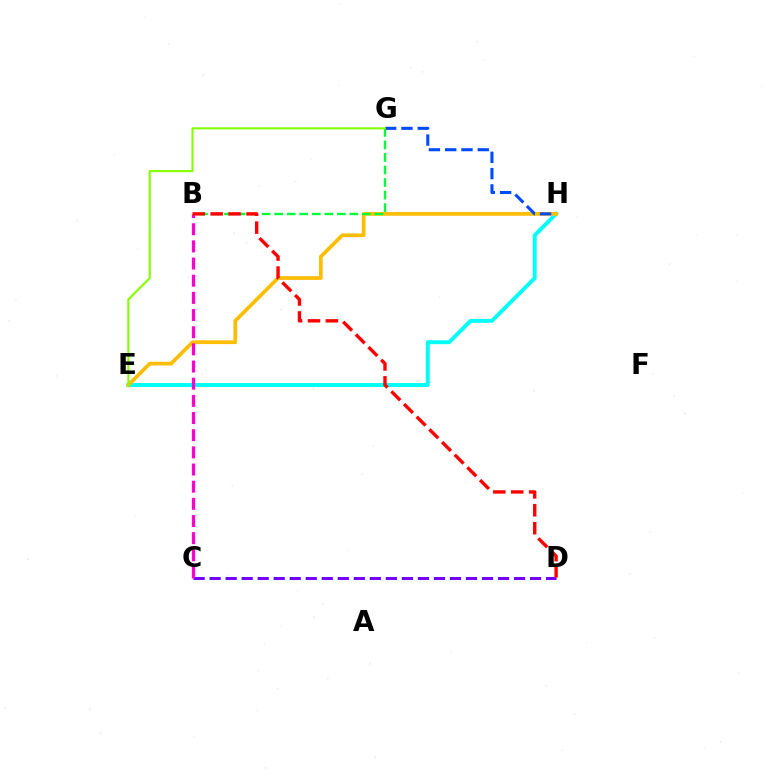{('E', 'H'): [{'color': '#00fff6', 'line_style': 'solid', 'thickness': 2.83}, {'color': '#ffbd00', 'line_style': 'solid', 'thickness': 2.67}], ('C', 'D'): [{'color': '#7200ff', 'line_style': 'dashed', 'thickness': 2.18}], ('B', 'C'): [{'color': '#ff00cf', 'line_style': 'dashed', 'thickness': 2.33}], ('B', 'G'): [{'color': '#00ff39', 'line_style': 'dashed', 'thickness': 1.7}], ('B', 'D'): [{'color': '#ff0000', 'line_style': 'dashed', 'thickness': 2.43}], ('G', 'H'): [{'color': '#004bff', 'line_style': 'dashed', 'thickness': 2.21}], ('E', 'G'): [{'color': '#84ff00', 'line_style': 'solid', 'thickness': 1.5}]}